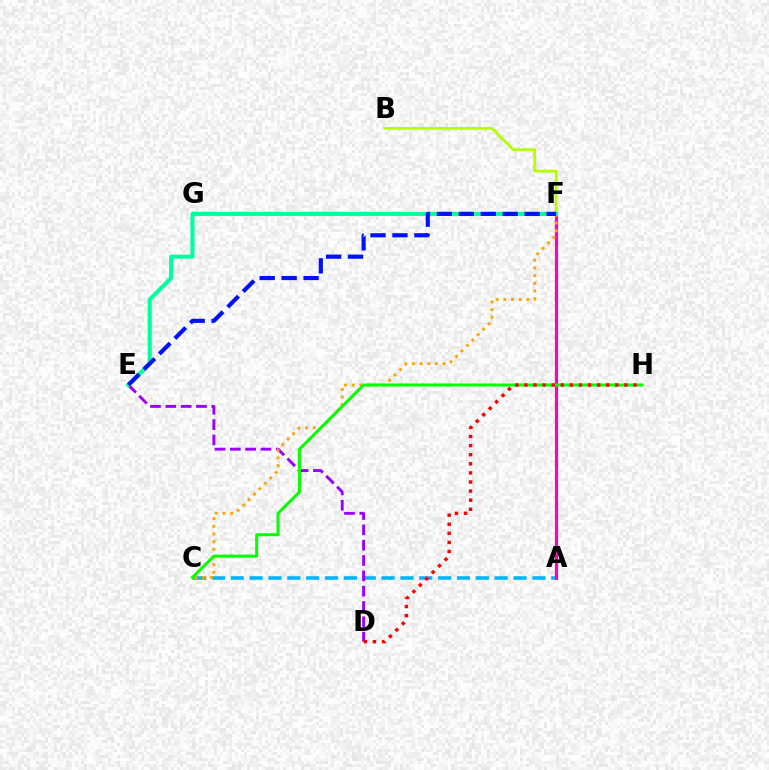{('A', 'C'): [{'color': '#00b5ff', 'line_style': 'dashed', 'thickness': 2.56}], ('D', 'E'): [{'color': '#9b00ff', 'line_style': 'dashed', 'thickness': 2.08}], ('B', 'F'): [{'color': '#b3ff00', 'line_style': 'solid', 'thickness': 1.99}], ('A', 'F'): [{'color': '#ff00bd', 'line_style': 'solid', 'thickness': 2.27}], ('C', 'F'): [{'color': '#ffa500', 'line_style': 'dotted', 'thickness': 2.09}], ('E', 'F'): [{'color': '#00ff9d', 'line_style': 'solid', 'thickness': 2.93}, {'color': '#0010ff', 'line_style': 'dashed', 'thickness': 2.98}], ('C', 'H'): [{'color': '#08ff00', 'line_style': 'solid', 'thickness': 2.18}], ('D', 'H'): [{'color': '#ff0000', 'line_style': 'dotted', 'thickness': 2.47}]}